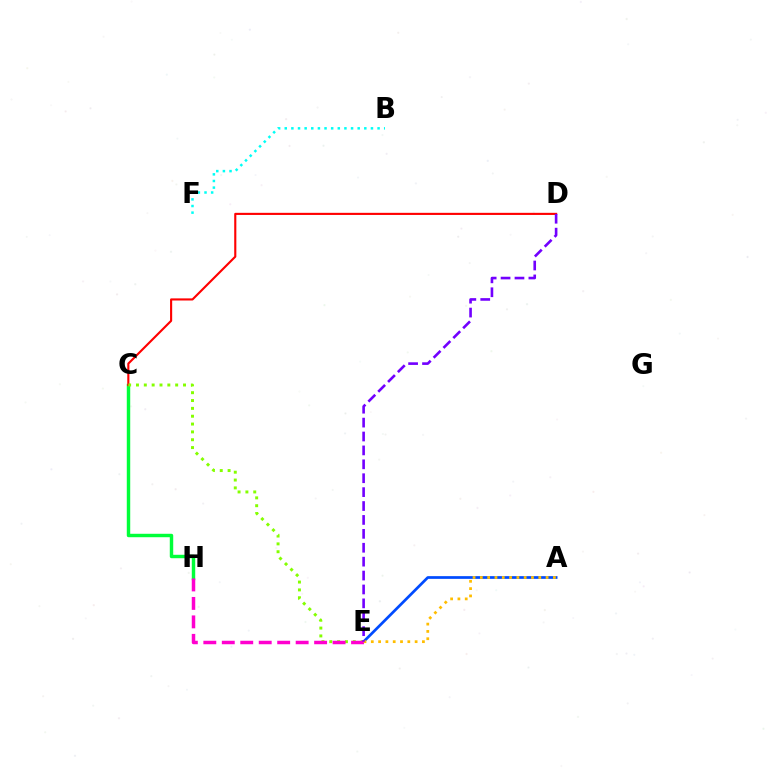{('C', 'H'): [{'color': '#00ff39', 'line_style': 'solid', 'thickness': 2.47}], ('C', 'D'): [{'color': '#ff0000', 'line_style': 'solid', 'thickness': 1.53}], ('C', 'E'): [{'color': '#84ff00', 'line_style': 'dotted', 'thickness': 2.13}], ('A', 'E'): [{'color': '#004bff', 'line_style': 'solid', 'thickness': 1.96}, {'color': '#ffbd00', 'line_style': 'dotted', 'thickness': 1.98}], ('E', 'H'): [{'color': '#ff00cf', 'line_style': 'dashed', 'thickness': 2.51}], ('D', 'E'): [{'color': '#7200ff', 'line_style': 'dashed', 'thickness': 1.89}], ('B', 'F'): [{'color': '#00fff6', 'line_style': 'dotted', 'thickness': 1.8}]}